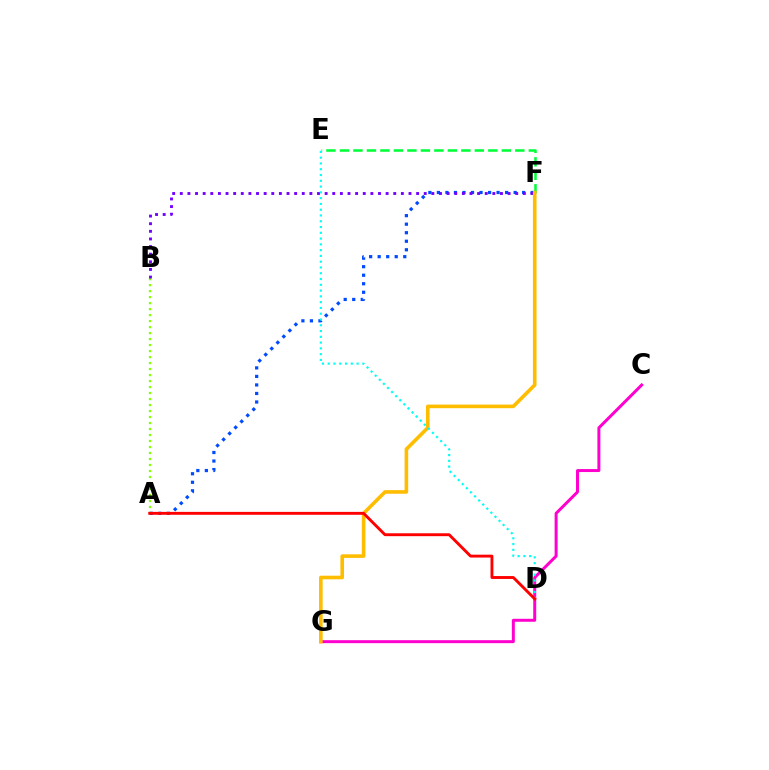{('A', 'B'): [{'color': '#84ff00', 'line_style': 'dotted', 'thickness': 1.63}], ('A', 'F'): [{'color': '#004bff', 'line_style': 'dotted', 'thickness': 2.32}], ('E', 'F'): [{'color': '#00ff39', 'line_style': 'dashed', 'thickness': 1.83}], ('C', 'G'): [{'color': '#ff00cf', 'line_style': 'solid', 'thickness': 2.14}], ('B', 'F'): [{'color': '#7200ff', 'line_style': 'dotted', 'thickness': 2.07}], ('F', 'G'): [{'color': '#ffbd00', 'line_style': 'solid', 'thickness': 2.6}], ('D', 'E'): [{'color': '#00fff6', 'line_style': 'dotted', 'thickness': 1.57}], ('A', 'D'): [{'color': '#ff0000', 'line_style': 'solid', 'thickness': 2.07}]}